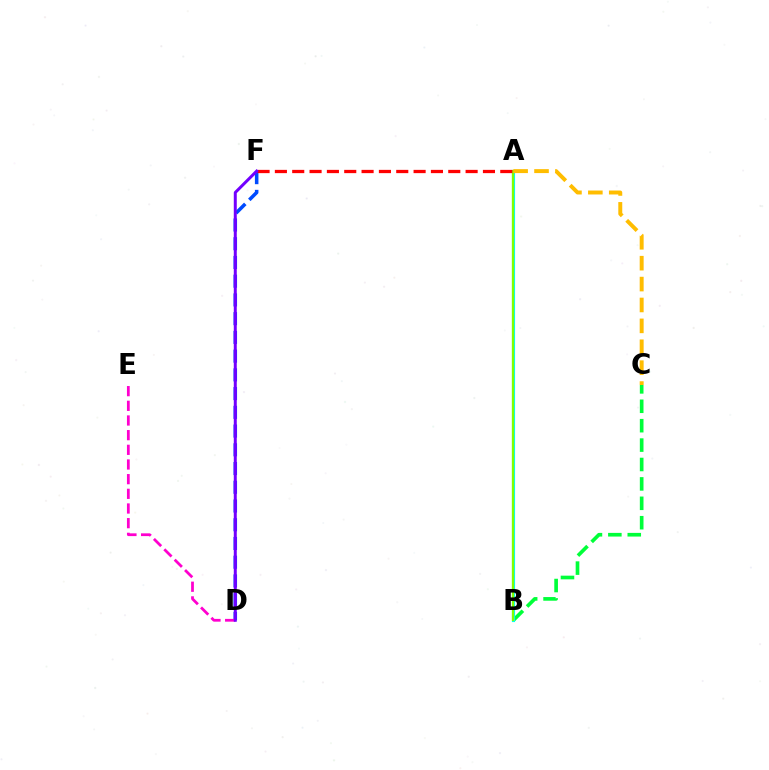{('B', 'C'): [{'color': '#00ff39', 'line_style': 'dashed', 'thickness': 2.64}], ('A', 'B'): [{'color': '#00fff6', 'line_style': 'solid', 'thickness': 2.27}, {'color': '#84ff00', 'line_style': 'solid', 'thickness': 1.61}], ('D', 'F'): [{'color': '#004bff', 'line_style': 'dashed', 'thickness': 2.55}, {'color': '#7200ff', 'line_style': 'solid', 'thickness': 2.15}], ('D', 'E'): [{'color': '#ff00cf', 'line_style': 'dashed', 'thickness': 1.99}], ('A', 'F'): [{'color': '#ff0000', 'line_style': 'dashed', 'thickness': 2.36}], ('A', 'C'): [{'color': '#ffbd00', 'line_style': 'dashed', 'thickness': 2.84}]}